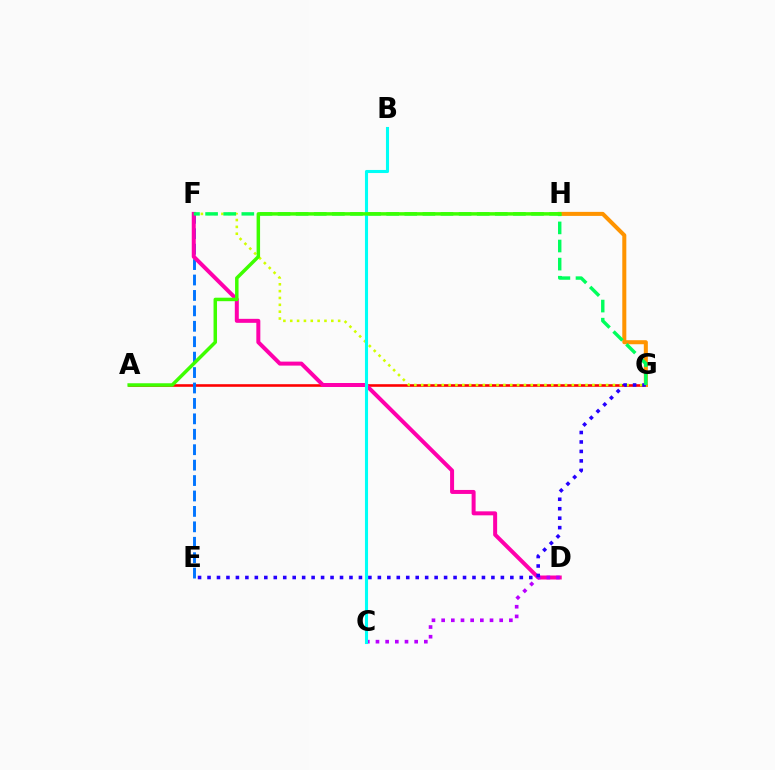{('A', 'G'): [{'color': '#ff0000', 'line_style': 'solid', 'thickness': 1.87}], ('F', 'G'): [{'color': '#d1ff00', 'line_style': 'dotted', 'thickness': 1.86}, {'color': '#00ff5c', 'line_style': 'dashed', 'thickness': 2.46}], ('E', 'F'): [{'color': '#0074ff', 'line_style': 'dashed', 'thickness': 2.1}], ('D', 'F'): [{'color': '#ff00ac', 'line_style': 'solid', 'thickness': 2.87}], ('C', 'D'): [{'color': '#b900ff', 'line_style': 'dotted', 'thickness': 2.63}], ('G', 'H'): [{'color': '#ff9400', 'line_style': 'solid', 'thickness': 2.9}], ('E', 'G'): [{'color': '#2500ff', 'line_style': 'dotted', 'thickness': 2.57}], ('B', 'C'): [{'color': '#00fff6', 'line_style': 'solid', 'thickness': 2.22}], ('A', 'H'): [{'color': '#3dff00', 'line_style': 'solid', 'thickness': 2.51}]}